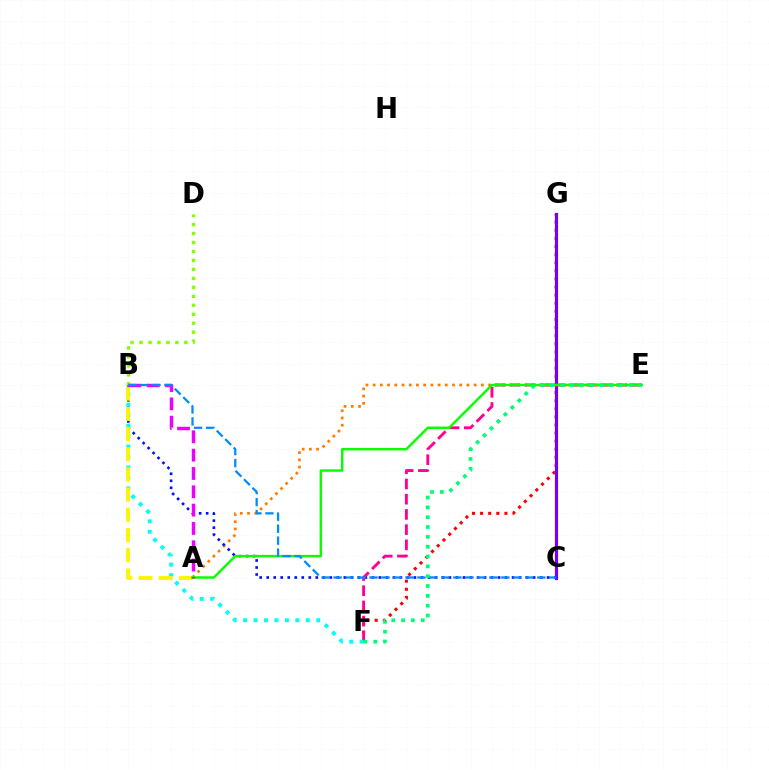{('F', 'G'): [{'color': '#ff0000', 'line_style': 'dotted', 'thickness': 2.2}], ('A', 'E'): [{'color': '#ff7c00', 'line_style': 'dotted', 'thickness': 1.96}, {'color': '#08ff00', 'line_style': 'solid', 'thickness': 1.75}], ('C', 'G'): [{'color': '#7200ff', 'line_style': 'solid', 'thickness': 2.28}], ('B', 'D'): [{'color': '#84ff00', 'line_style': 'dotted', 'thickness': 2.44}], ('B', 'C'): [{'color': '#0010ff', 'line_style': 'dotted', 'thickness': 1.9}, {'color': '#008cff', 'line_style': 'dashed', 'thickness': 1.63}], ('E', 'F'): [{'color': '#ff0094', 'line_style': 'dashed', 'thickness': 2.07}, {'color': '#00ff74', 'line_style': 'dotted', 'thickness': 2.67}], ('B', 'F'): [{'color': '#00fff6', 'line_style': 'dotted', 'thickness': 2.84}], ('A', 'B'): [{'color': '#fcf500', 'line_style': 'dashed', 'thickness': 2.74}, {'color': '#ee00ff', 'line_style': 'dashed', 'thickness': 2.49}]}